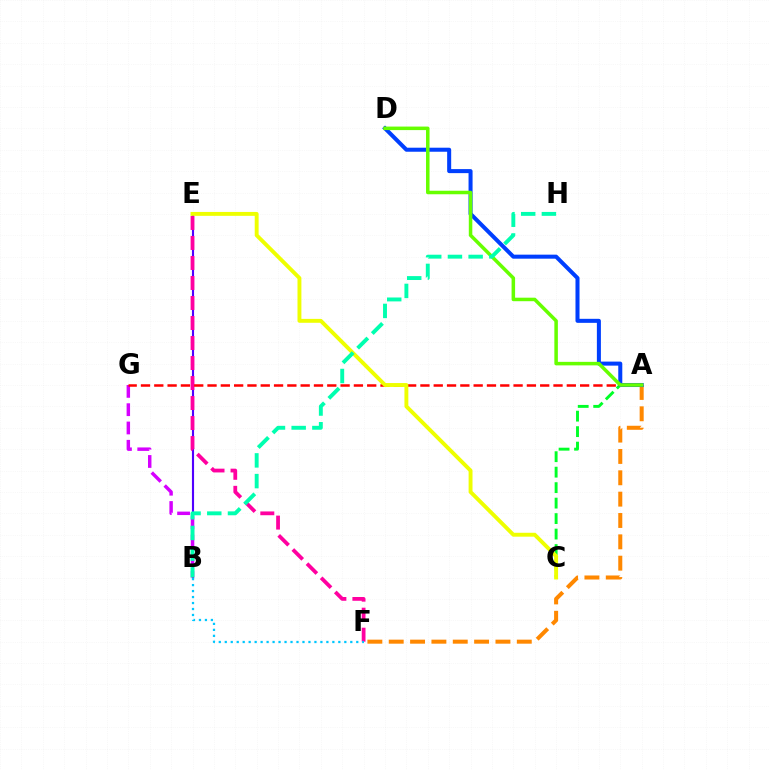{('B', 'E'): [{'color': '#4f00ff', 'line_style': 'solid', 'thickness': 1.53}], ('A', 'C'): [{'color': '#00ff27', 'line_style': 'dashed', 'thickness': 2.1}], ('A', 'F'): [{'color': '#ff8800', 'line_style': 'dashed', 'thickness': 2.9}], ('E', 'F'): [{'color': '#ff00a0', 'line_style': 'dashed', 'thickness': 2.72}], ('B', 'G'): [{'color': '#d600ff', 'line_style': 'dashed', 'thickness': 2.49}], ('B', 'F'): [{'color': '#00c7ff', 'line_style': 'dotted', 'thickness': 1.62}], ('A', 'G'): [{'color': '#ff0000', 'line_style': 'dashed', 'thickness': 1.81}], ('C', 'E'): [{'color': '#eeff00', 'line_style': 'solid', 'thickness': 2.81}], ('A', 'D'): [{'color': '#003fff', 'line_style': 'solid', 'thickness': 2.9}, {'color': '#66ff00', 'line_style': 'solid', 'thickness': 2.53}], ('B', 'H'): [{'color': '#00ffaf', 'line_style': 'dashed', 'thickness': 2.81}]}